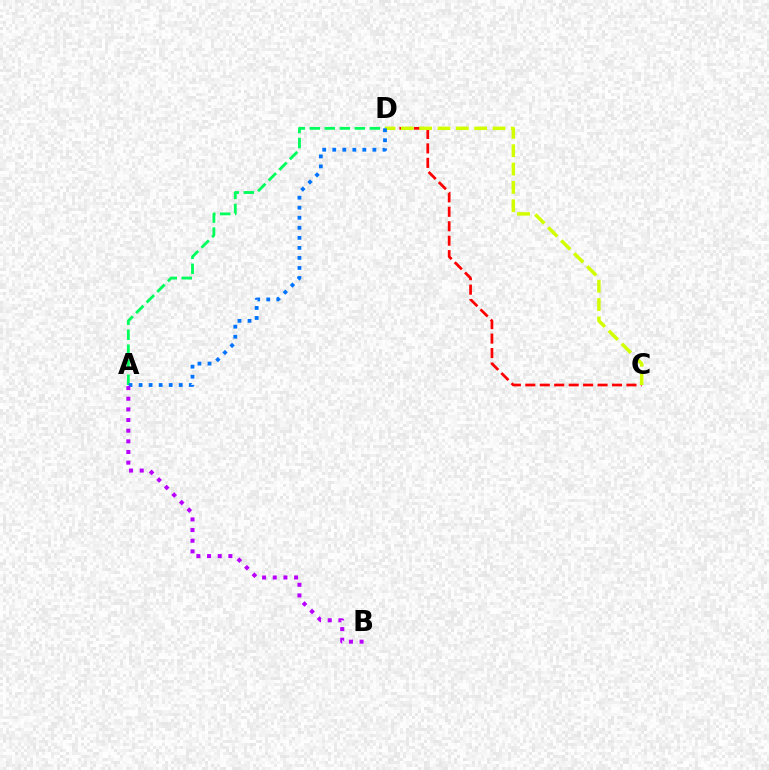{('A', 'D'): [{'color': '#00ff5c', 'line_style': 'dashed', 'thickness': 2.04}, {'color': '#0074ff', 'line_style': 'dotted', 'thickness': 2.73}], ('C', 'D'): [{'color': '#ff0000', 'line_style': 'dashed', 'thickness': 1.96}, {'color': '#d1ff00', 'line_style': 'dashed', 'thickness': 2.49}], ('A', 'B'): [{'color': '#b900ff', 'line_style': 'dotted', 'thickness': 2.89}]}